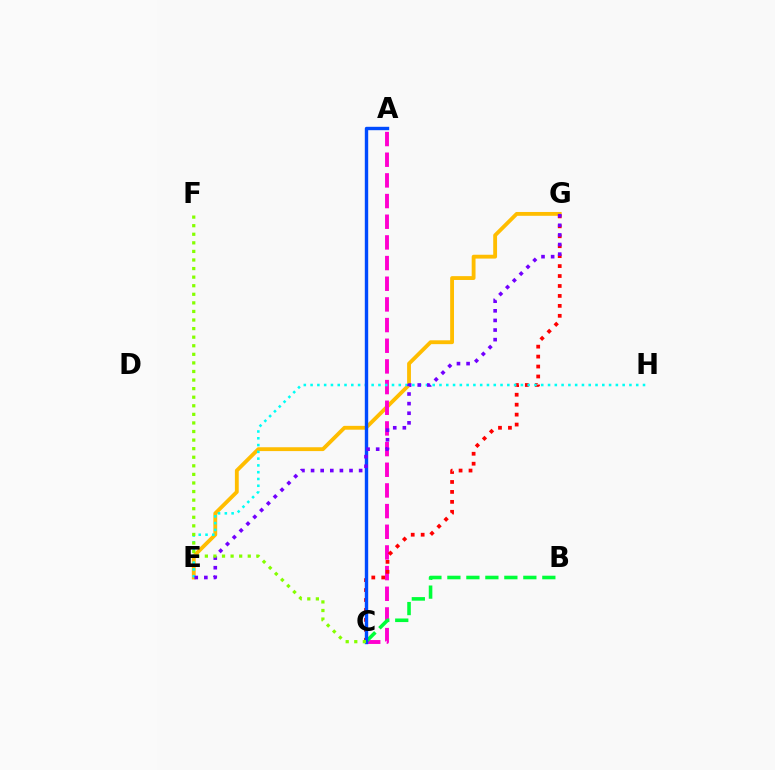{('E', 'G'): [{'color': '#ffbd00', 'line_style': 'solid', 'thickness': 2.76}, {'color': '#7200ff', 'line_style': 'dotted', 'thickness': 2.61}], ('A', 'C'): [{'color': '#ff00cf', 'line_style': 'dashed', 'thickness': 2.81}, {'color': '#004bff', 'line_style': 'solid', 'thickness': 2.44}], ('C', 'G'): [{'color': '#ff0000', 'line_style': 'dotted', 'thickness': 2.7}], ('E', 'H'): [{'color': '#00fff6', 'line_style': 'dotted', 'thickness': 1.84}], ('B', 'C'): [{'color': '#00ff39', 'line_style': 'dashed', 'thickness': 2.58}], ('C', 'F'): [{'color': '#84ff00', 'line_style': 'dotted', 'thickness': 2.33}]}